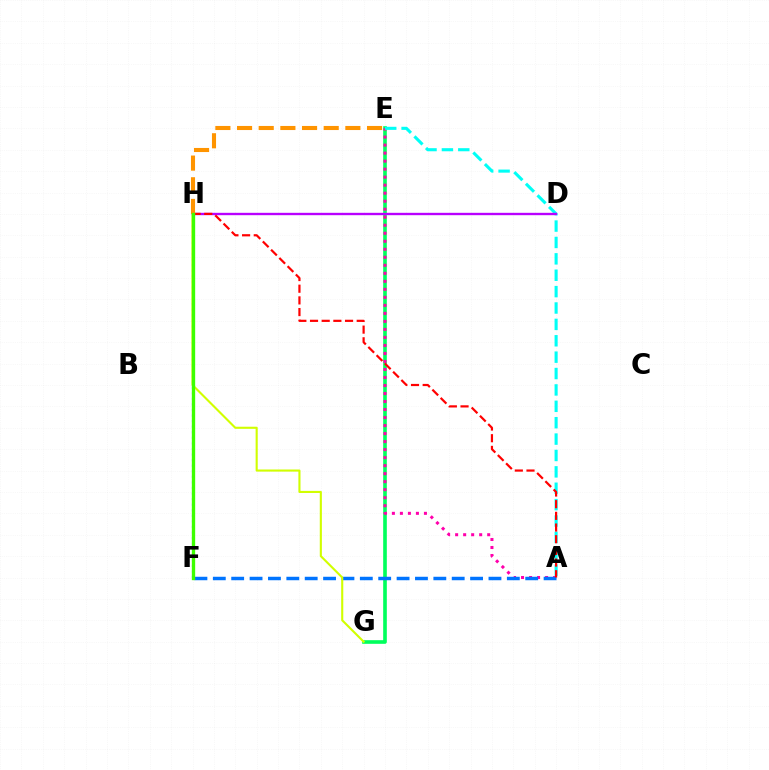{('F', 'H'): [{'color': '#2500ff', 'line_style': 'dotted', 'thickness': 1.51}, {'color': '#3dff00', 'line_style': 'solid', 'thickness': 2.4}], ('E', 'G'): [{'color': '#00ff5c', 'line_style': 'solid', 'thickness': 2.61}], ('A', 'E'): [{'color': '#ff00ac', 'line_style': 'dotted', 'thickness': 2.18}, {'color': '#00fff6', 'line_style': 'dashed', 'thickness': 2.23}], ('A', 'F'): [{'color': '#0074ff', 'line_style': 'dashed', 'thickness': 2.5}], ('G', 'H'): [{'color': '#d1ff00', 'line_style': 'solid', 'thickness': 1.52}], ('D', 'H'): [{'color': '#b900ff', 'line_style': 'solid', 'thickness': 1.7}], ('A', 'H'): [{'color': '#ff0000', 'line_style': 'dashed', 'thickness': 1.59}], ('E', 'H'): [{'color': '#ff9400', 'line_style': 'dashed', 'thickness': 2.94}]}